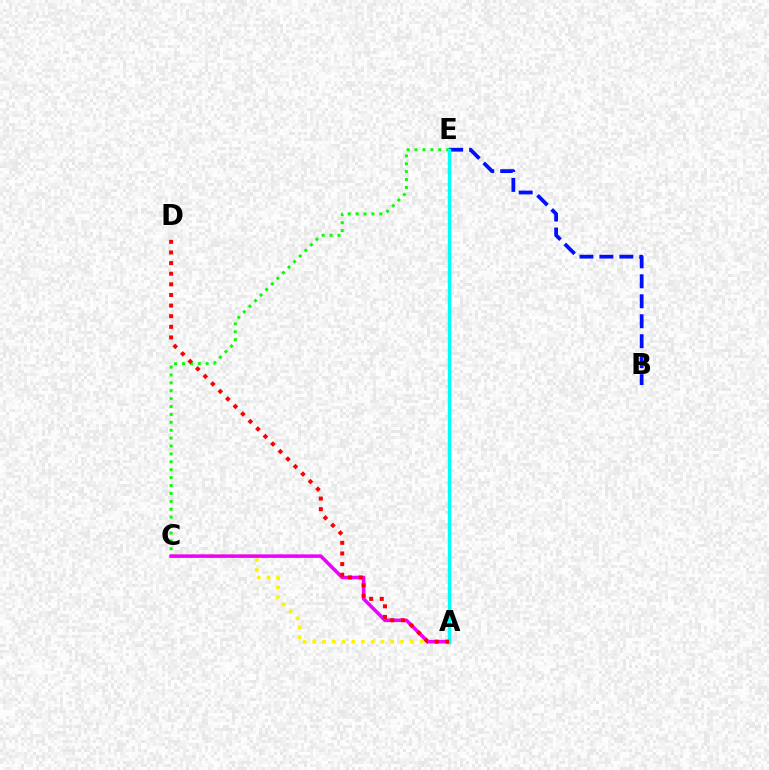{('C', 'E'): [{'color': '#08ff00', 'line_style': 'dotted', 'thickness': 2.15}], ('B', 'E'): [{'color': '#0010ff', 'line_style': 'dashed', 'thickness': 2.71}], ('A', 'C'): [{'color': '#fcf500', 'line_style': 'dotted', 'thickness': 2.65}, {'color': '#ee00ff', 'line_style': 'solid', 'thickness': 2.54}], ('A', 'E'): [{'color': '#00fff6', 'line_style': 'solid', 'thickness': 2.46}], ('A', 'D'): [{'color': '#ff0000', 'line_style': 'dotted', 'thickness': 2.89}]}